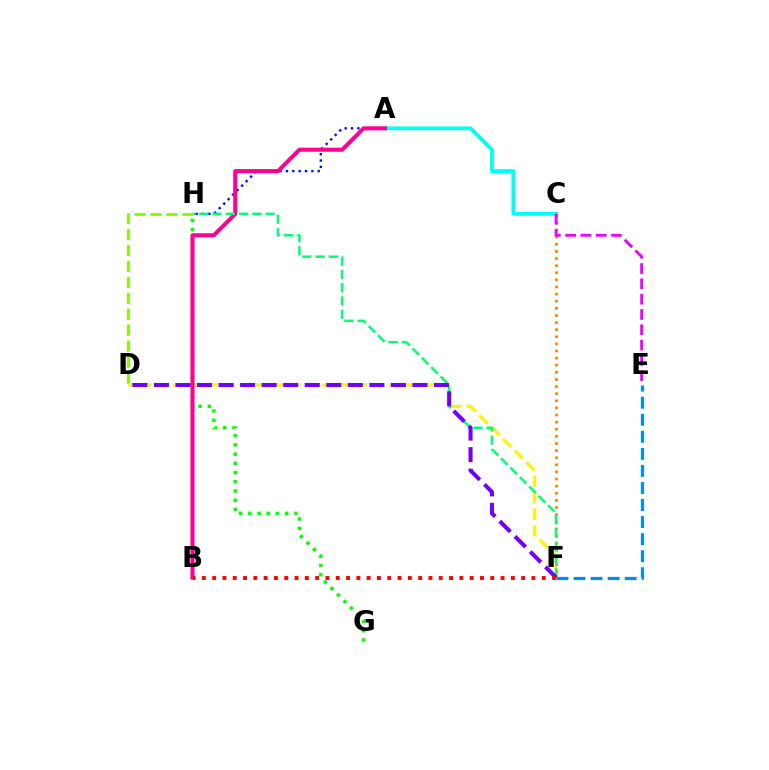{('A', 'H'): [{'color': '#0010ff', 'line_style': 'dotted', 'thickness': 1.73}], ('G', 'H'): [{'color': '#08ff00', 'line_style': 'dotted', 'thickness': 2.5}], ('D', 'F'): [{'color': '#fcf500', 'line_style': 'dashed', 'thickness': 2.25}, {'color': '#7200ff', 'line_style': 'dashed', 'thickness': 2.93}], ('A', 'C'): [{'color': '#00fff6', 'line_style': 'solid', 'thickness': 2.72}], ('A', 'B'): [{'color': '#ff0094', 'line_style': 'solid', 'thickness': 2.92}], ('C', 'F'): [{'color': '#ff7c00', 'line_style': 'dotted', 'thickness': 1.93}], ('F', 'H'): [{'color': '#00ff74', 'line_style': 'dashed', 'thickness': 1.8}], ('D', 'H'): [{'color': '#84ff00', 'line_style': 'dashed', 'thickness': 2.16}], ('C', 'E'): [{'color': '#ee00ff', 'line_style': 'dashed', 'thickness': 2.08}], ('B', 'F'): [{'color': '#ff0000', 'line_style': 'dotted', 'thickness': 2.8}], ('E', 'F'): [{'color': '#008cff', 'line_style': 'dashed', 'thickness': 2.32}]}